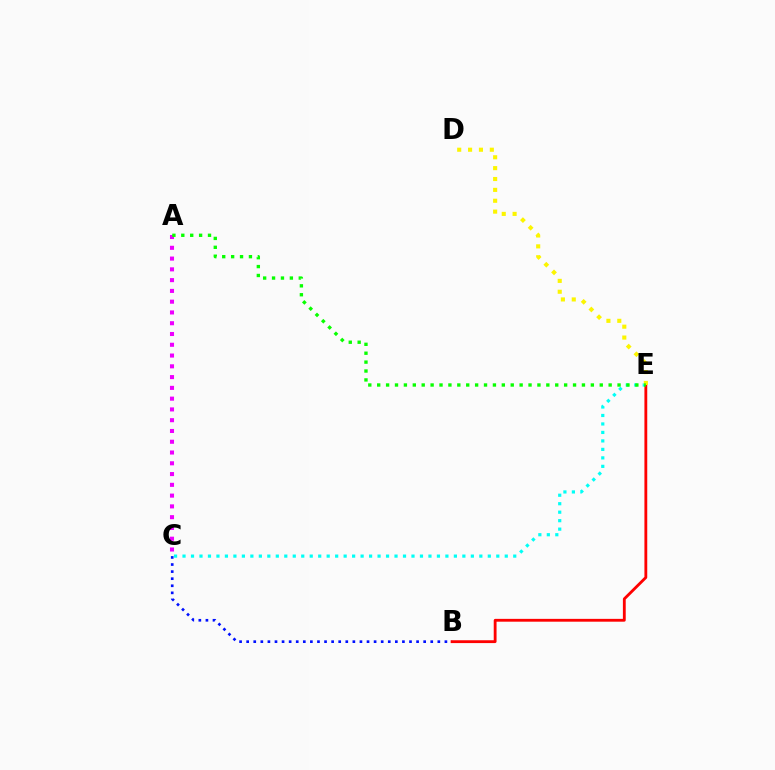{('B', 'C'): [{'color': '#0010ff', 'line_style': 'dotted', 'thickness': 1.92}], ('A', 'C'): [{'color': '#ee00ff', 'line_style': 'dotted', 'thickness': 2.93}], ('C', 'E'): [{'color': '#00fff6', 'line_style': 'dotted', 'thickness': 2.3}], ('B', 'E'): [{'color': '#ff0000', 'line_style': 'solid', 'thickness': 2.04}], ('D', 'E'): [{'color': '#fcf500', 'line_style': 'dotted', 'thickness': 2.95}], ('A', 'E'): [{'color': '#08ff00', 'line_style': 'dotted', 'thickness': 2.42}]}